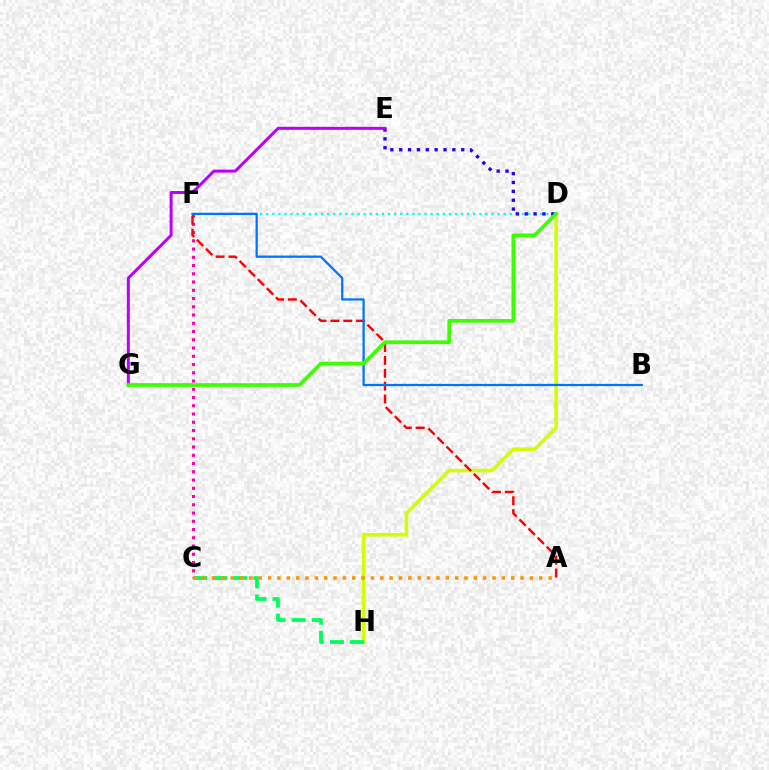{('D', 'F'): [{'color': '#00fff6', 'line_style': 'dotted', 'thickness': 1.65}], ('C', 'F'): [{'color': '#ff00ac', 'line_style': 'dotted', 'thickness': 2.24}], ('D', 'H'): [{'color': '#d1ff00', 'line_style': 'solid', 'thickness': 2.55}], ('A', 'F'): [{'color': '#ff0000', 'line_style': 'dashed', 'thickness': 1.75}], ('B', 'F'): [{'color': '#0074ff', 'line_style': 'solid', 'thickness': 1.62}], ('D', 'E'): [{'color': '#2500ff', 'line_style': 'dotted', 'thickness': 2.41}], ('E', 'G'): [{'color': '#b900ff', 'line_style': 'solid', 'thickness': 2.15}], ('C', 'H'): [{'color': '#00ff5c', 'line_style': 'dashed', 'thickness': 2.73}], ('D', 'G'): [{'color': '#3dff00', 'line_style': 'solid', 'thickness': 2.66}], ('A', 'C'): [{'color': '#ff9400', 'line_style': 'dotted', 'thickness': 2.54}]}